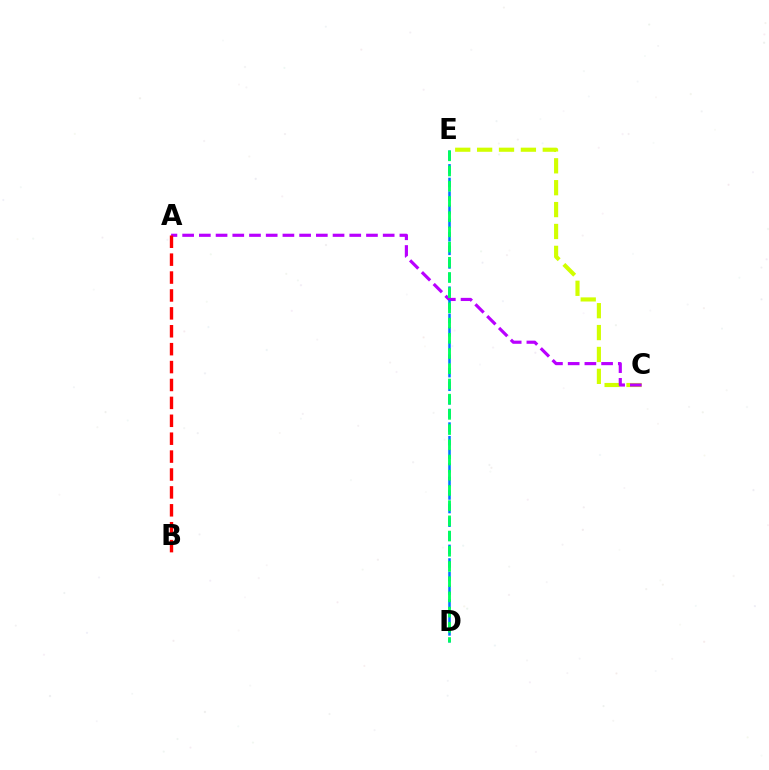{('C', 'E'): [{'color': '#d1ff00', 'line_style': 'dashed', 'thickness': 2.97}], ('A', 'C'): [{'color': '#b900ff', 'line_style': 'dashed', 'thickness': 2.27}], ('D', 'E'): [{'color': '#0074ff', 'line_style': 'dashed', 'thickness': 1.85}, {'color': '#00ff5c', 'line_style': 'dashed', 'thickness': 2.07}], ('A', 'B'): [{'color': '#ff0000', 'line_style': 'dashed', 'thickness': 2.43}]}